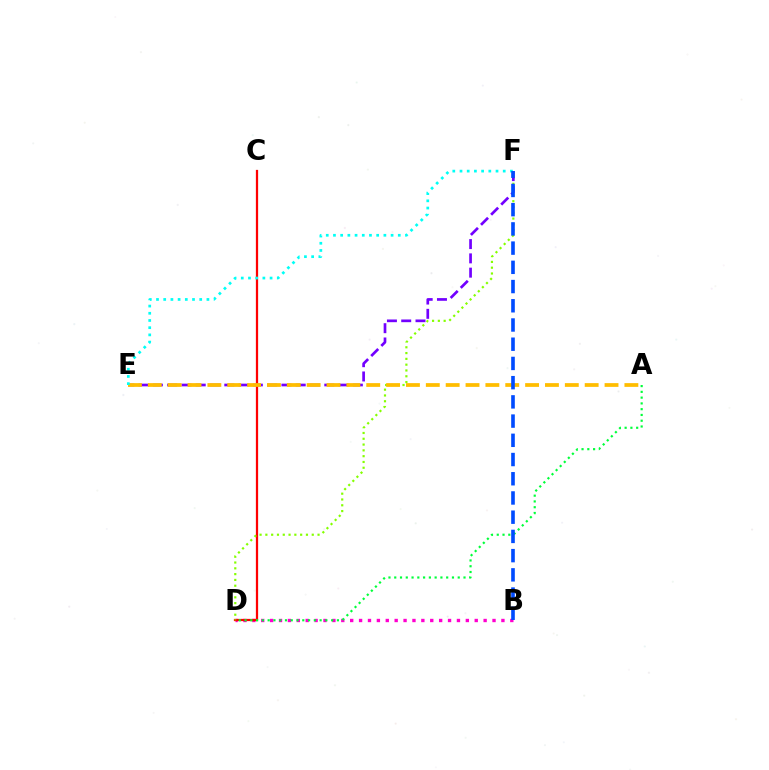{('B', 'D'): [{'color': '#ff00cf', 'line_style': 'dotted', 'thickness': 2.42}], ('C', 'D'): [{'color': '#ff0000', 'line_style': 'solid', 'thickness': 1.62}], ('A', 'D'): [{'color': '#00ff39', 'line_style': 'dotted', 'thickness': 1.57}], ('D', 'F'): [{'color': '#84ff00', 'line_style': 'dotted', 'thickness': 1.58}], ('E', 'F'): [{'color': '#7200ff', 'line_style': 'dashed', 'thickness': 1.94}, {'color': '#00fff6', 'line_style': 'dotted', 'thickness': 1.96}], ('A', 'E'): [{'color': '#ffbd00', 'line_style': 'dashed', 'thickness': 2.7}], ('B', 'F'): [{'color': '#004bff', 'line_style': 'dashed', 'thickness': 2.61}]}